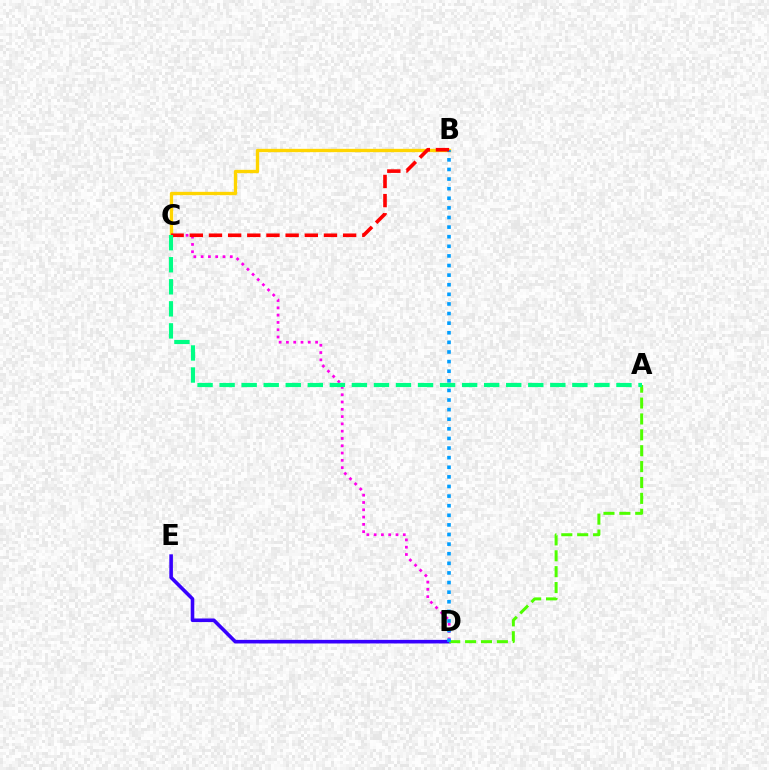{('B', 'C'): [{'color': '#ffd500', 'line_style': 'solid', 'thickness': 2.4}, {'color': '#ff0000', 'line_style': 'dashed', 'thickness': 2.6}], ('D', 'E'): [{'color': '#3700ff', 'line_style': 'solid', 'thickness': 2.58}], ('A', 'D'): [{'color': '#4fff00', 'line_style': 'dashed', 'thickness': 2.16}], ('C', 'D'): [{'color': '#ff00ed', 'line_style': 'dotted', 'thickness': 1.98}], ('B', 'D'): [{'color': '#009eff', 'line_style': 'dotted', 'thickness': 2.61}], ('A', 'C'): [{'color': '#00ff86', 'line_style': 'dashed', 'thickness': 3.0}]}